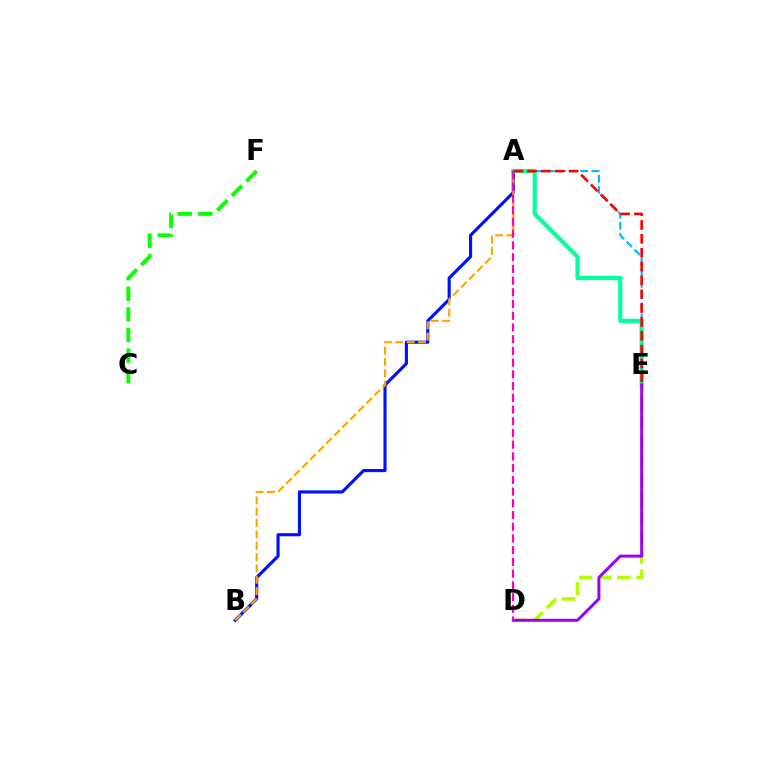{('A', 'E'): [{'color': '#00b5ff', 'line_style': 'dashed', 'thickness': 1.52}, {'color': '#00ff9d', 'line_style': 'solid', 'thickness': 2.98}, {'color': '#ff0000', 'line_style': 'dashed', 'thickness': 1.88}], ('A', 'B'): [{'color': '#0010ff', 'line_style': 'solid', 'thickness': 2.26}, {'color': '#ffa500', 'line_style': 'dashed', 'thickness': 1.54}], ('C', 'F'): [{'color': '#08ff00', 'line_style': 'dashed', 'thickness': 2.8}], ('D', 'E'): [{'color': '#b3ff00', 'line_style': 'dashed', 'thickness': 2.6}, {'color': '#9b00ff', 'line_style': 'solid', 'thickness': 2.13}], ('A', 'D'): [{'color': '#ff00bd', 'line_style': 'dashed', 'thickness': 1.59}]}